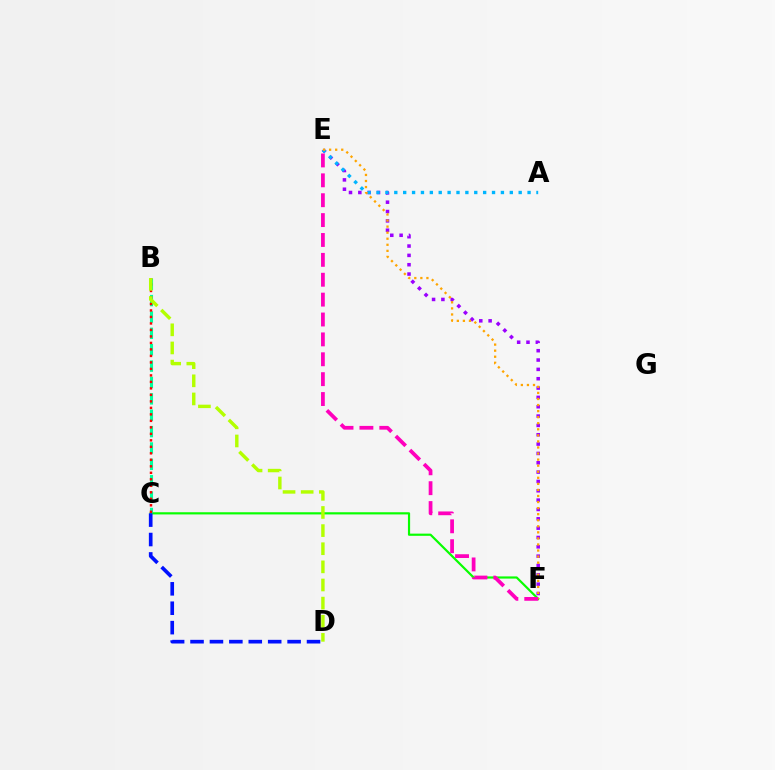{('C', 'F'): [{'color': '#08ff00', 'line_style': 'solid', 'thickness': 1.57}], ('E', 'F'): [{'color': '#9b00ff', 'line_style': 'dotted', 'thickness': 2.54}, {'color': '#ffa500', 'line_style': 'dotted', 'thickness': 1.65}, {'color': '#ff00bd', 'line_style': 'dashed', 'thickness': 2.7}], ('A', 'E'): [{'color': '#00b5ff', 'line_style': 'dotted', 'thickness': 2.41}], ('B', 'C'): [{'color': '#00ff9d', 'line_style': 'dashed', 'thickness': 2.22}, {'color': '#ff0000', 'line_style': 'dotted', 'thickness': 1.76}], ('B', 'D'): [{'color': '#b3ff00', 'line_style': 'dashed', 'thickness': 2.46}], ('C', 'D'): [{'color': '#0010ff', 'line_style': 'dashed', 'thickness': 2.64}]}